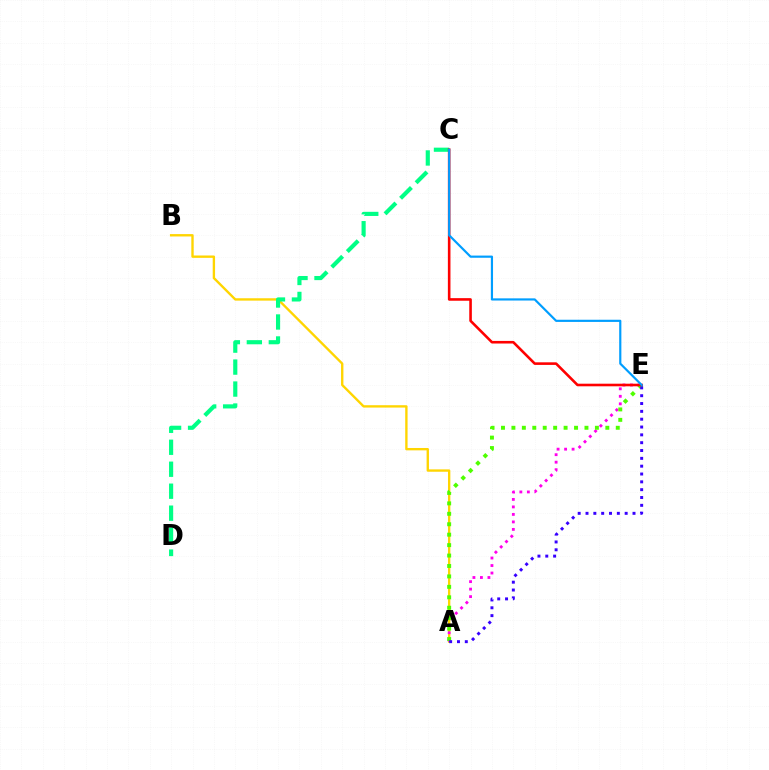{('A', 'B'): [{'color': '#ffd500', 'line_style': 'solid', 'thickness': 1.7}], ('A', 'E'): [{'color': '#ff00ed', 'line_style': 'dotted', 'thickness': 2.04}, {'color': '#4fff00', 'line_style': 'dotted', 'thickness': 2.84}, {'color': '#3700ff', 'line_style': 'dotted', 'thickness': 2.13}], ('C', 'D'): [{'color': '#00ff86', 'line_style': 'dashed', 'thickness': 2.98}], ('C', 'E'): [{'color': '#ff0000', 'line_style': 'solid', 'thickness': 1.87}, {'color': '#009eff', 'line_style': 'solid', 'thickness': 1.57}]}